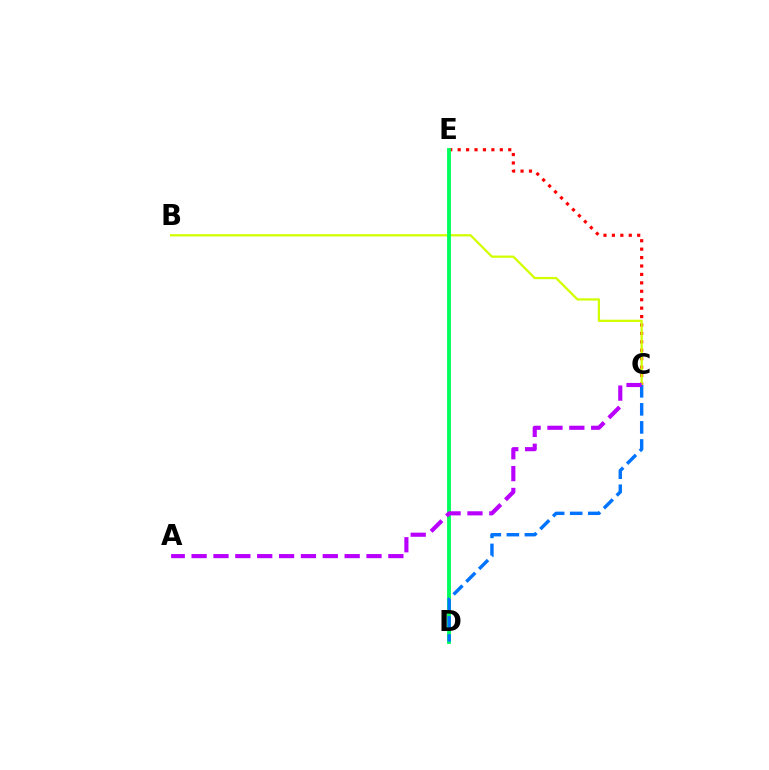{('C', 'E'): [{'color': '#ff0000', 'line_style': 'dotted', 'thickness': 2.29}], ('B', 'C'): [{'color': '#d1ff00', 'line_style': 'solid', 'thickness': 1.63}], ('D', 'E'): [{'color': '#00ff5c', 'line_style': 'solid', 'thickness': 2.78}], ('C', 'D'): [{'color': '#0074ff', 'line_style': 'dashed', 'thickness': 2.45}], ('A', 'C'): [{'color': '#b900ff', 'line_style': 'dashed', 'thickness': 2.97}]}